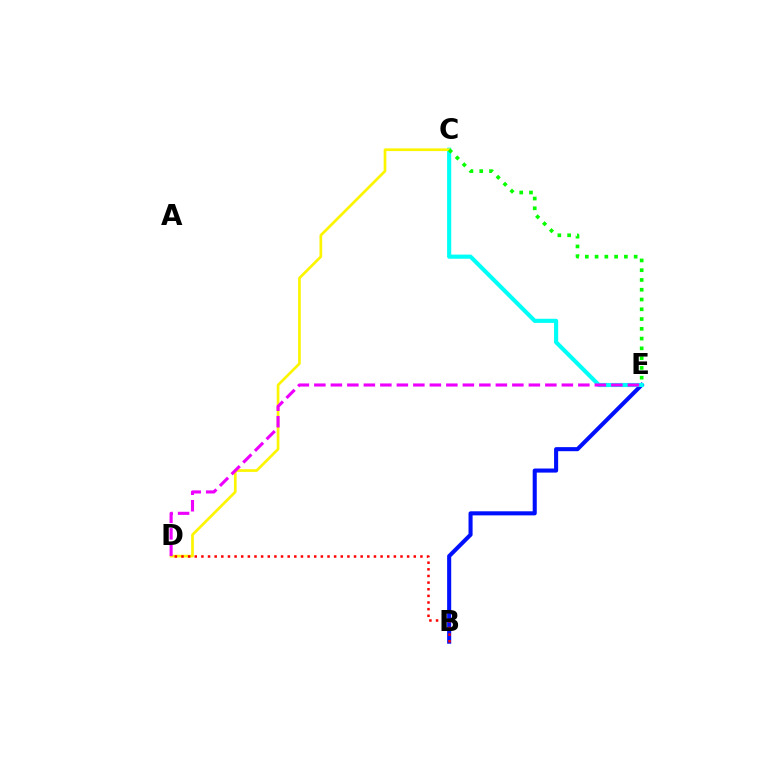{('B', 'E'): [{'color': '#0010ff', 'line_style': 'solid', 'thickness': 2.93}], ('C', 'E'): [{'color': '#00fff6', 'line_style': 'solid', 'thickness': 2.97}, {'color': '#08ff00', 'line_style': 'dotted', 'thickness': 2.65}], ('C', 'D'): [{'color': '#fcf500', 'line_style': 'solid', 'thickness': 1.93}], ('B', 'D'): [{'color': '#ff0000', 'line_style': 'dotted', 'thickness': 1.8}], ('D', 'E'): [{'color': '#ee00ff', 'line_style': 'dashed', 'thickness': 2.24}]}